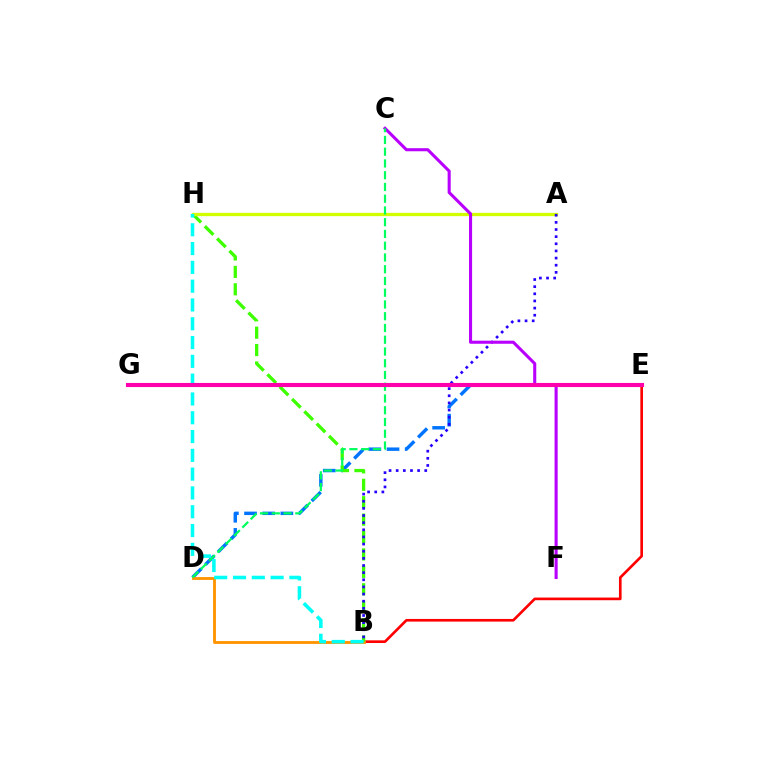{('D', 'E'): [{'color': '#0074ff', 'line_style': 'dashed', 'thickness': 2.47}], ('B', 'E'): [{'color': '#ff0000', 'line_style': 'solid', 'thickness': 1.91}], ('B', 'D'): [{'color': '#ff9400', 'line_style': 'solid', 'thickness': 2.05}], ('B', 'H'): [{'color': '#3dff00', 'line_style': 'dashed', 'thickness': 2.37}, {'color': '#00fff6', 'line_style': 'dashed', 'thickness': 2.55}], ('A', 'H'): [{'color': '#d1ff00', 'line_style': 'solid', 'thickness': 2.37}], ('A', 'B'): [{'color': '#2500ff', 'line_style': 'dotted', 'thickness': 1.94}], ('C', 'F'): [{'color': '#b900ff', 'line_style': 'solid', 'thickness': 2.22}], ('C', 'D'): [{'color': '#00ff5c', 'line_style': 'dashed', 'thickness': 1.6}], ('E', 'G'): [{'color': '#ff00ac', 'line_style': 'solid', 'thickness': 2.95}]}